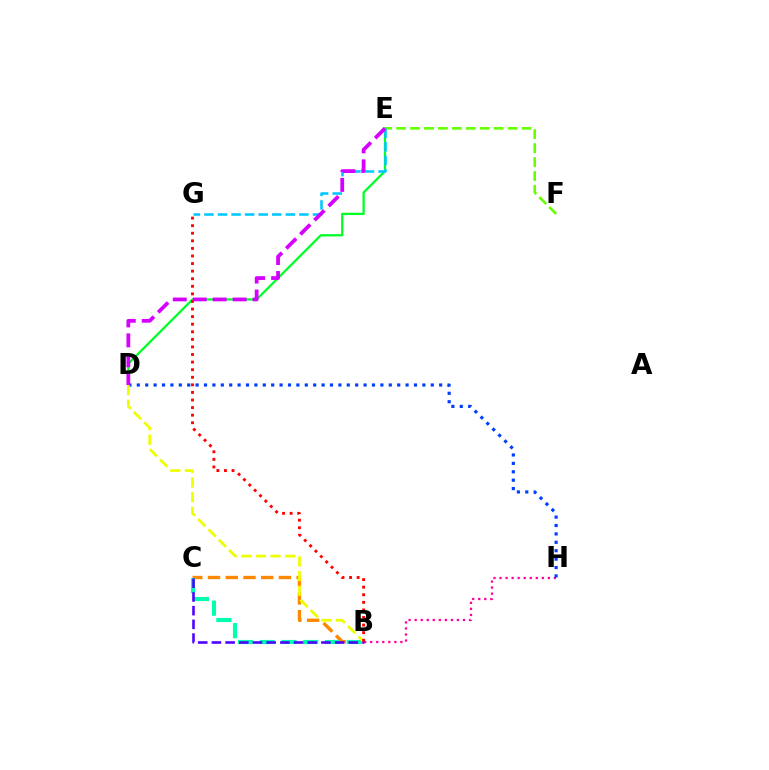{('D', 'E'): [{'color': '#00ff27', 'line_style': 'solid', 'thickness': 1.64}, {'color': '#d600ff', 'line_style': 'dashed', 'thickness': 2.71}], ('B', 'H'): [{'color': '#ff00a0', 'line_style': 'dotted', 'thickness': 1.64}], ('B', 'C'): [{'color': '#ff8800', 'line_style': 'dashed', 'thickness': 2.41}, {'color': '#00ffaf', 'line_style': 'dashed', 'thickness': 2.96}, {'color': '#4f00ff', 'line_style': 'dashed', 'thickness': 1.86}], ('D', 'H'): [{'color': '#003fff', 'line_style': 'dotted', 'thickness': 2.28}], ('E', 'F'): [{'color': '#66ff00', 'line_style': 'dashed', 'thickness': 1.9}], ('E', 'G'): [{'color': '#00c7ff', 'line_style': 'dashed', 'thickness': 1.84}], ('B', 'D'): [{'color': '#eeff00', 'line_style': 'dashed', 'thickness': 1.99}], ('B', 'G'): [{'color': '#ff0000', 'line_style': 'dotted', 'thickness': 2.06}]}